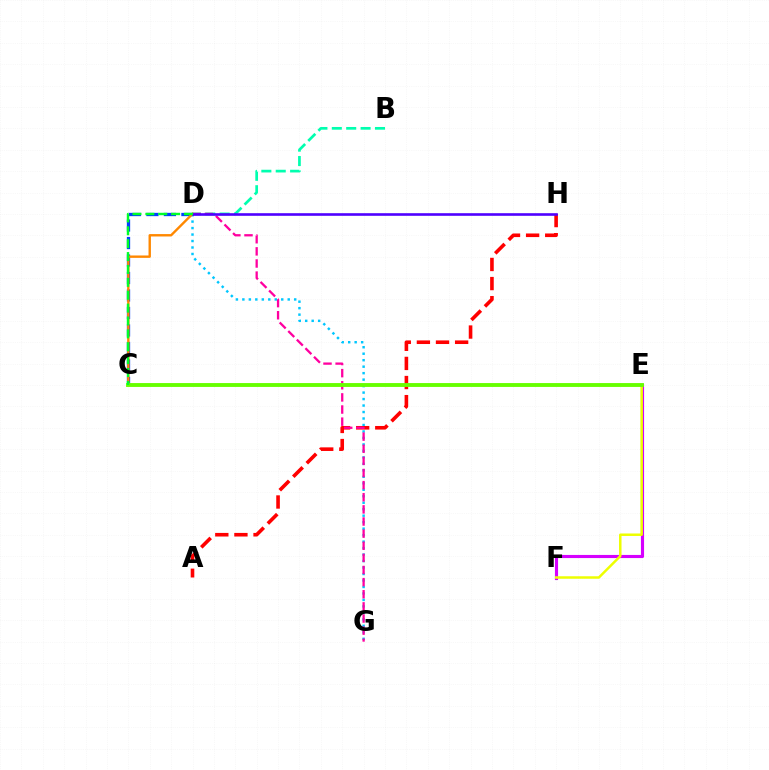{('D', 'G'): [{'color': '#00c7ff', 'line_style': 'dotted', 'thickness': 1.76}, {'color': '#ff00a0', 'line_style': 'dashed', 'thickness': 1.65}], ('B', 'D'): [{'color': '#00ffaf', 'line_style': 'dashed', 'thickness': 1.95}], ('E', 'F'): [{'color': '#d600ff', 'line_style': 'solid', 'thickness': 2.25}, {'color': '#eeff00', 'line_style': 'solid', 'thickness': 1.79}], ('A', 'H'): [{'color': '#ff0000', 'line_style': 'dashed', 'thickness': 2.6}], ('C', 'D'): [{'color': '#003fff', 'line_style': 'dashed', 'thickness': 2.38}, {'color': '#ff8800', 'line_style': 'solid', 'thickness': 1.72}, {'color': '#00ff27', 'line_style': 'dashed', 'thickness': 1.75}], ('D', 'H'): [{'color': '#4f00ff', 'line_style': 'solid', 'thickness': 1.89}], ('C', 'E'): [{'color': '#66ff00', 'line_style': 'solid', 'thickness': 2.78}]}